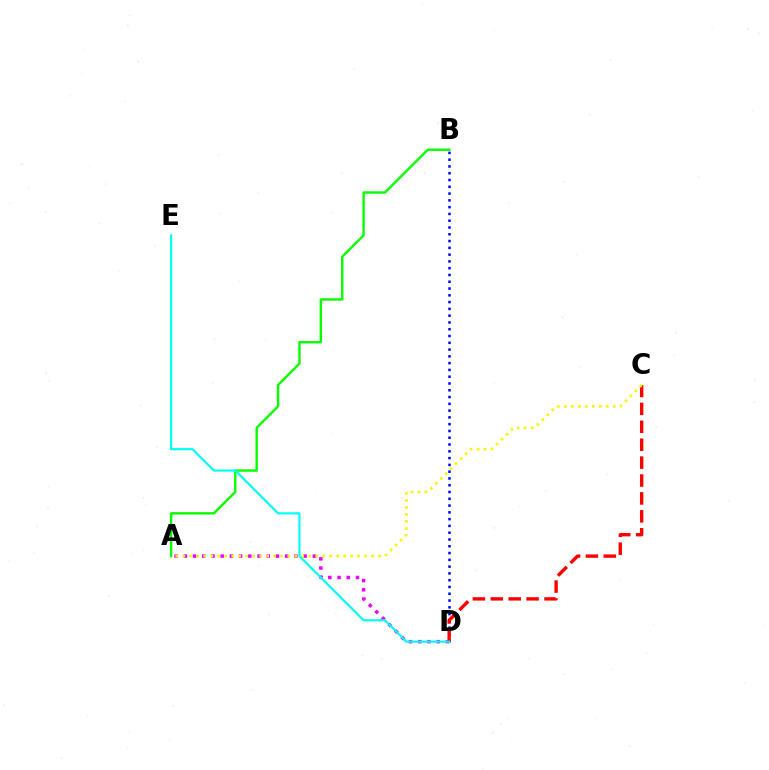{('A', 'D'): [{'color': '#ee00ff', 'line_style': 'dotted', 'thickness': 2.5}], ('B', 'D'): [{'color': '#0010ff', 'line_style': 'dotted', 'thickness': 1.84}], ('A', 'B'): [{'color': '#08ff00', 'line_style': 'solid', 'thickness': 1.73}], ('C', 'D'): [{'color': '#ff0000', 'line_style': 'dashed', 'thickness': 2.43}], ('A', 'C'): [{'color': '#fcf500', 'line_style': 'dotted', 'thickness': 1.9}], ('D', 'E'): [{'color': '#00fff6', 'line_style': 'solid', 'thickness': 1.57}]}